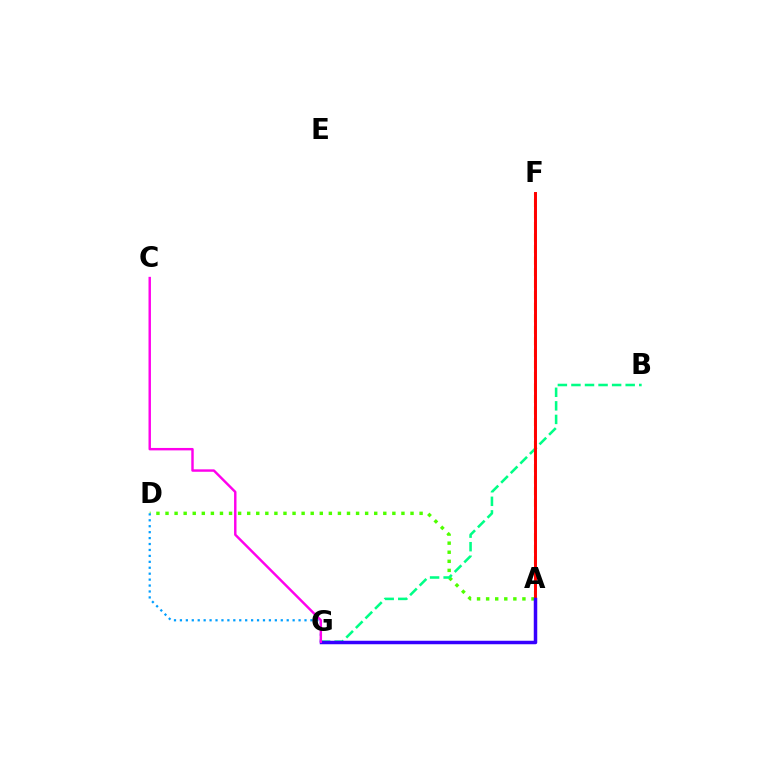{('A', 'D'): [{'color': '#4fff00', 'line_style': 'dotted', 'thickness': 2.47}], ('B', 'G'): [{'color': '#00ff86', 'line_style': 'dashed', 'thickness': 1.84}], ('A', 'F'): [{'color': '#ffd500', 'line_style': 'dashed', 'thickness': 1.57}, {'color': '#ff0000', 'line_style': 'solid', 'thickness': 2.13}], ('A', 'G'): [{'color': '#3700ff', 'line_style': 'solid', 'thickness': 2.51}], ('D', 'G'): [{'color': '#009eff', 'line_style': 'dotted', 'thickness': 1.61}], ('C', 'G'): [{'color': '#ff00ed', 'line_style': 'solid', 'thickness': 1.75}]}